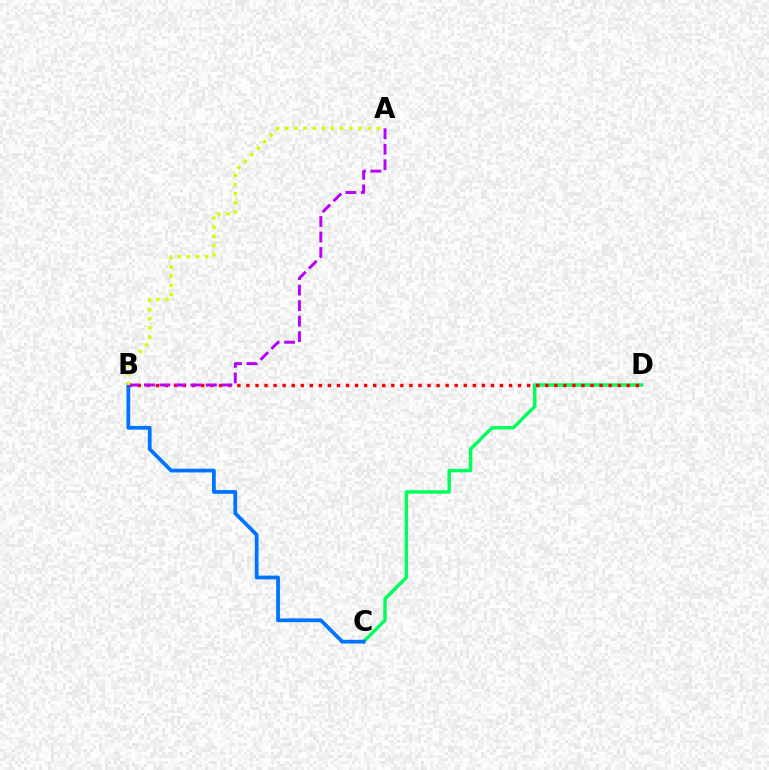{('C', 'D'): [{'color': '#00ff5c', 'line_style': 'solid', 'thickness': 2.49}], ('B', 'D'): [{'color': '#ff0000', 'line_style': 'dotted', 'thickness': 2.46}], ('B', 'C'): [{'color': '#0074ff', 'line_style': 'solid', 'thickness': 2.7}], ('A', 'B'): [{'color': '#b900ff', 'line_style': 'dashed', 'thickness': 2.1}, {'color': '#d1ff00', 'line_style': 'dotted', 'thickness': 2.49}]}